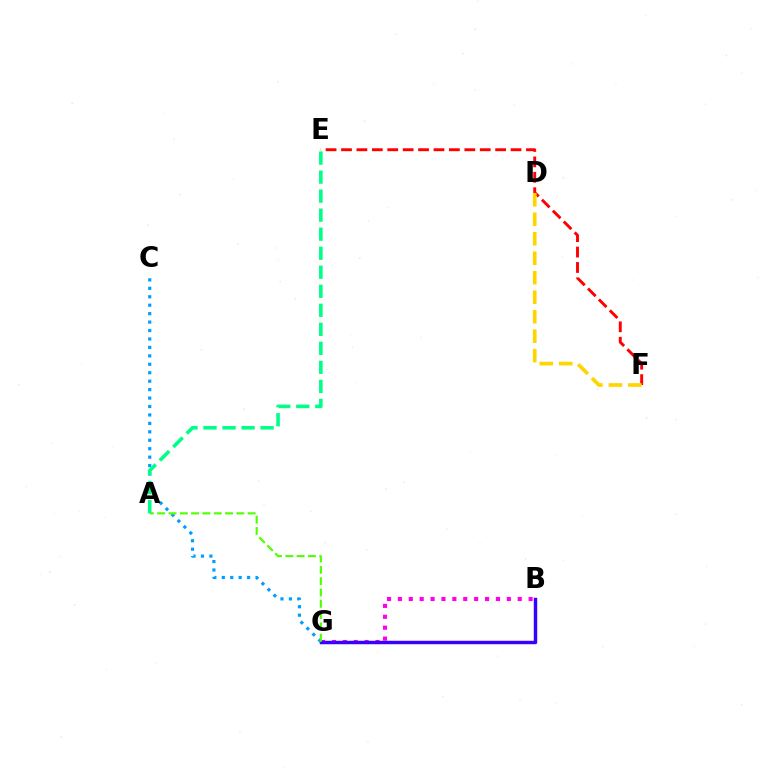{('B', 'G'): [{'color': '#ff00ed', 'line_style': 'dotted', 'thickness': 2.96}, {'color': '#3700ff', 'line_style': 'solid', 'thickness': 2.48}], ('E', 'F'): [{'color': '#ff0000', 'line_style': 'dashed', 'thickness': 2.09}], ('D', 'F'): [{'color': '#ffd500', 'line_style': 'dashed', 'thickness': 2.65}], ('C', 'G'): [{'color': '#009eff', 'line_style': 'dotted', 'thickness': 2.29}], ('A', 'G'): [{'color': '#4fff00', 'line_style': 'dashed', 'thickness': 1.54}], ('A', 'E'): [{'color': '#00ff86', 'line_style': 'dashed', 'thickness': 2.58}]}